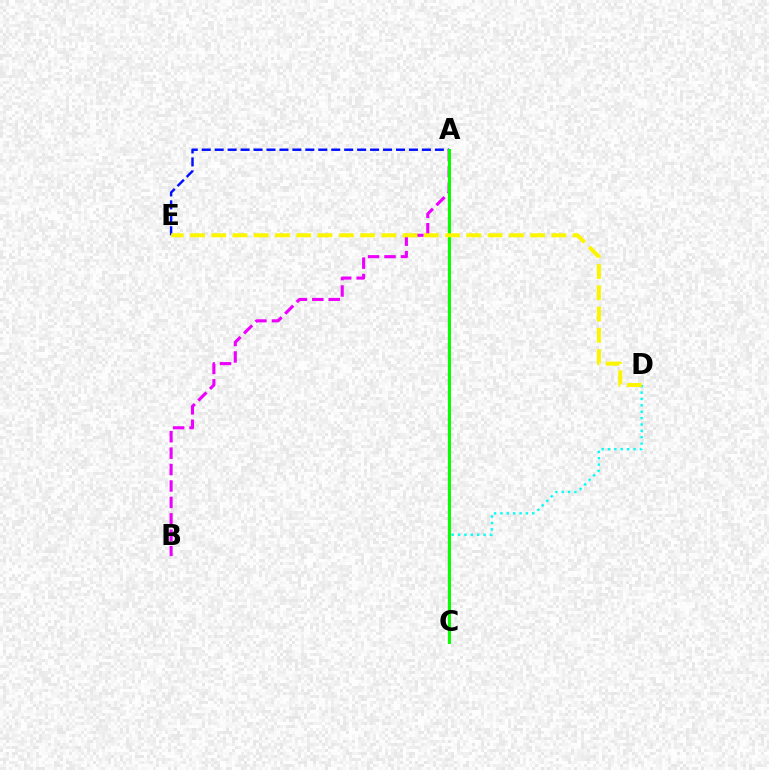{('A', 'C'): [{'color': '#ff0000', 'line_style': 'solid', 'thickness': 1.58}, {'color': '#08ff00', 'line_style': 'solid', 'thickness': 2.16}], ('A', 'B'): [{'color': '#ee00ff', 'line_style': 'dashed', 'thickness': 2.23}], ('C', 'D'): [{'color': '#00fff6', 'line_style': 'dotted', 'thickness': 1.73}], ('A', 'E'): [{'color': '#0010ff', 'line_style': 'dashed', 'thickness': 1.76}], ('D', 'E'): [{'color': '#fcf500', 'line_style': 'dashed', 'thickness': 2.89}]}